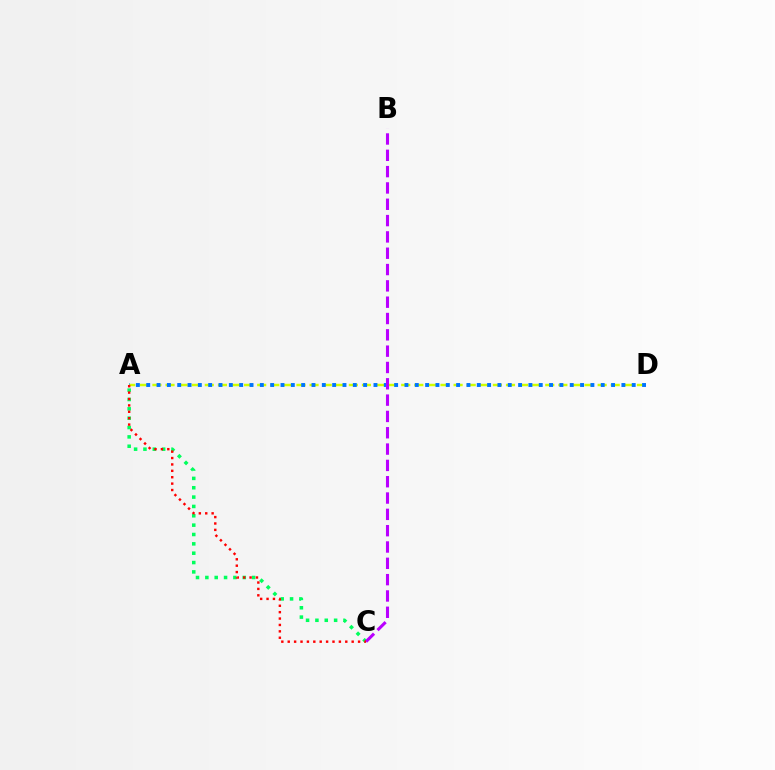{('A', 'D'): [{'color': '#d1ff00', 'line_style': 'dashed', 'thickness': 1.78}, {'color': '#0074ff', 'line_style': 'dotted', 'thickness': 2.81}], ('A', 'C'): [{'color': '#00ff5c', 'line_style': 'dotted', 'thickness': 2.54}, {'color': '#ff0000', 'line_style': 'dotted', 'thickness': 1.74}], ('B', 'C'): [{'color': '#b900ff', 'line_style': 'dashed', 'thickness': 2.22}]}